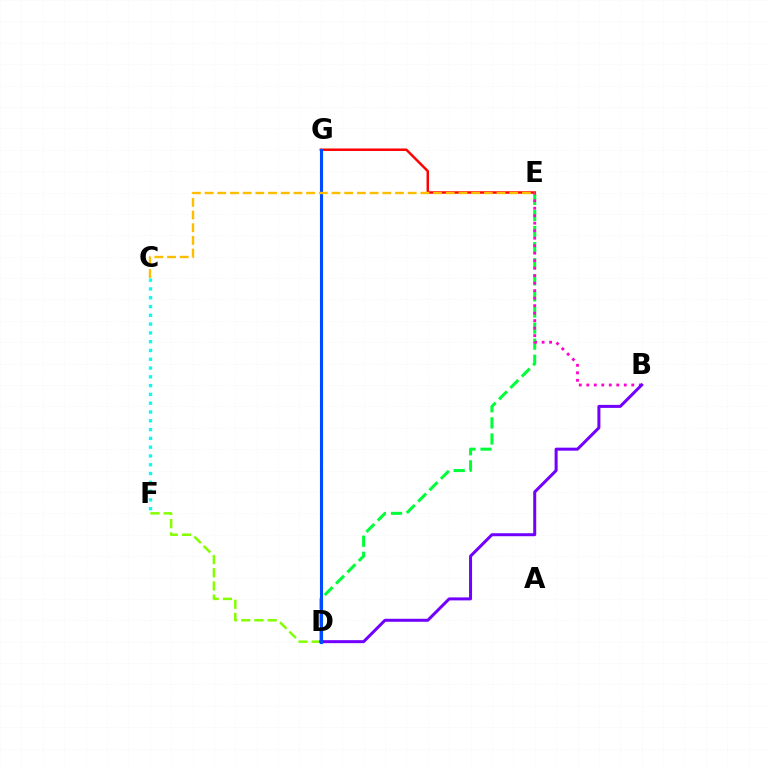{('D', 'E'): [{'color': '#00ff39', 'line_style': 'dashed', 'thickness': 2.18}], ('E', 'G'): [{'color': '#ff0000', 'line_style': 'solid', 'thickness': 1.78}], ('B', 'E'): [{'color': '#ff00cf', 'line_style': 'dotted', 'thickness': 2.04}], ('D', 'F'): [{'color': '#84ff00', 'line_style': 'dashed', 'thickness': 1.8}], ('B', 'D'): [{'color': '#7200ff', 'line_style': 'solid', 'thickness': 2.16}], ('C', 'F'): [{'color': '#00fff6', 'line_style': 'dotted', 'thickness': 2.39}], ('D', 'G'): [{'color': '#004bff', 'line_style': 'solid', 'thickness': 2.23}], ('C', 'E'): [{'color': '#ffbd00', 'line_style': 'dashed', 'thickness': 1.72}]}